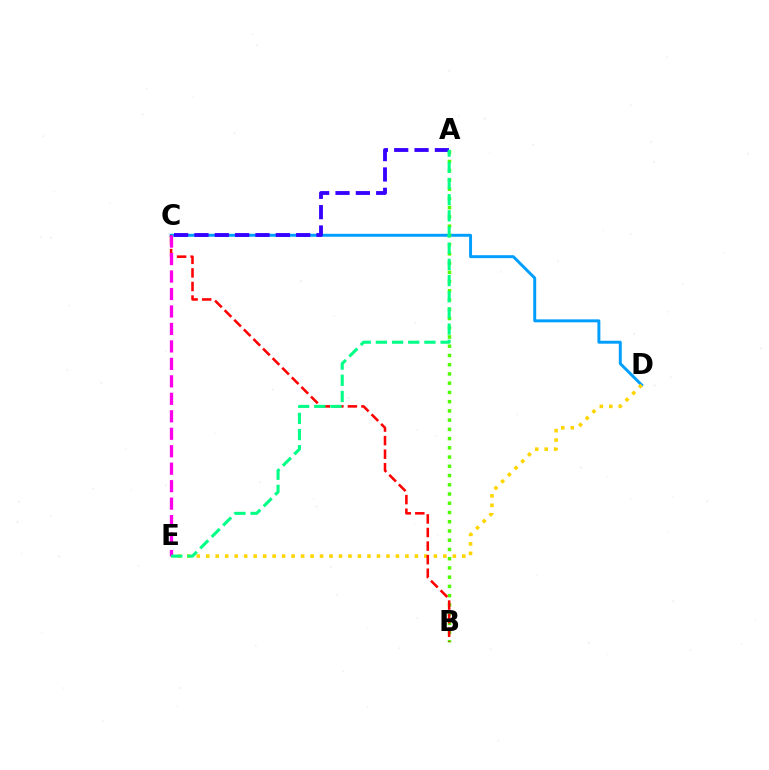{('C', 'D'): [{'color': '#009eff', 'line_style': 'solid', 'thickness': 2.12}], ('A', 'B'): [{'color': '#4fff00', 'line_style': 'dotted', 'thickness': 2.51}], ('D', 'E'): [{'color': '#ffd500', 'line_style': 'dotted', 'thickness': 2.58}], ('A', 'C'): [{'color': '#3700ff', 'line_style': 'dashed', 'thickness': 2.76}], ('B', 'C'): [{'color': '#ff0000', 'line_style': 'dashed', 'thickness': 1.84}], ('C', 'E'): [{'color': '#ff00ed', 'line_style': 'dashed', 'thickness': 2.37}], ('A', 'E'): [{'color': '#00ff86', 'line_style': 'dashed', 'thickness': 2.2}]}